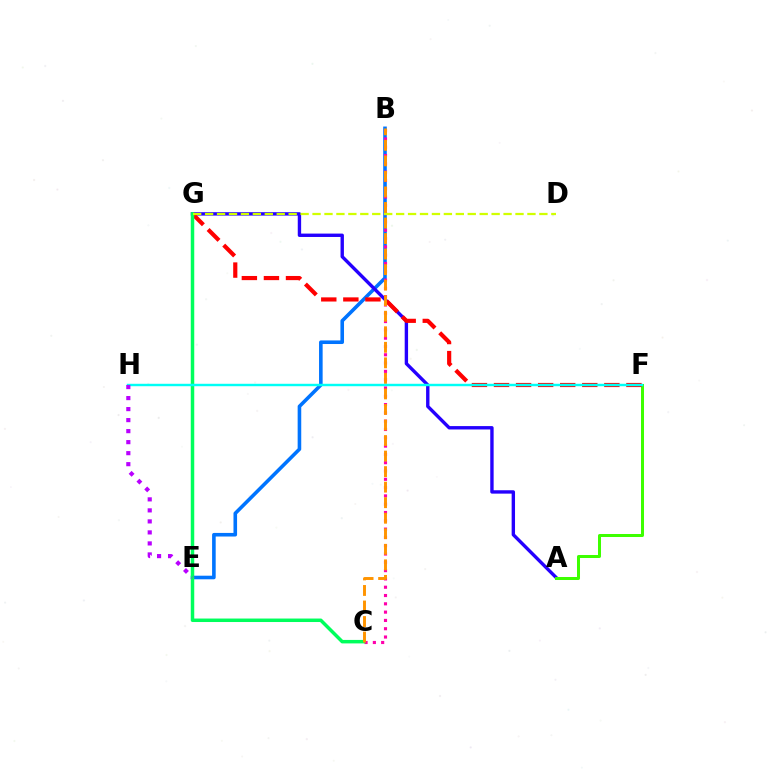{('B', 'E'): [{'color': '#0074ff', 'line_style': 'solid', 'thickness': 2.59}], ('A', 'G'): [{'color': '#2500ff', 'line_style': 'solid', 'thickness': 2.43}], ('A', 'F'): [{'color': '#3dff00', 'line_style': 'solid', 'thickness': 2.16}], ('F', 'G'): [{'color': '#ff0000', 'line_style': 'dashed', 'thickness': 3.0}], ('B', 'C'): [{'color': '#ff00ac', 'line_style': 'dotted', 'thickness': 2.26}, {'color': '#ff9400', 'line_style': 'dashed', 'thickness': 2.11}], ('C', 'G'): [{'color': '#00ff5c', 'line_style': 'solid', 'thickness': 2.51}], ('F', 'H'): [{'color': '#00fff6', 'line_style': 'solid', 'thickness': 1.75}], ('D', 'G'): [{'color': '#d1ff00', 'line_style': 'dashed', 'thickness': 1.62}], ('E', 'H'): [{'color': '#b900ff', 'line_style': 'dotted', 'thickness': 2.99}]}